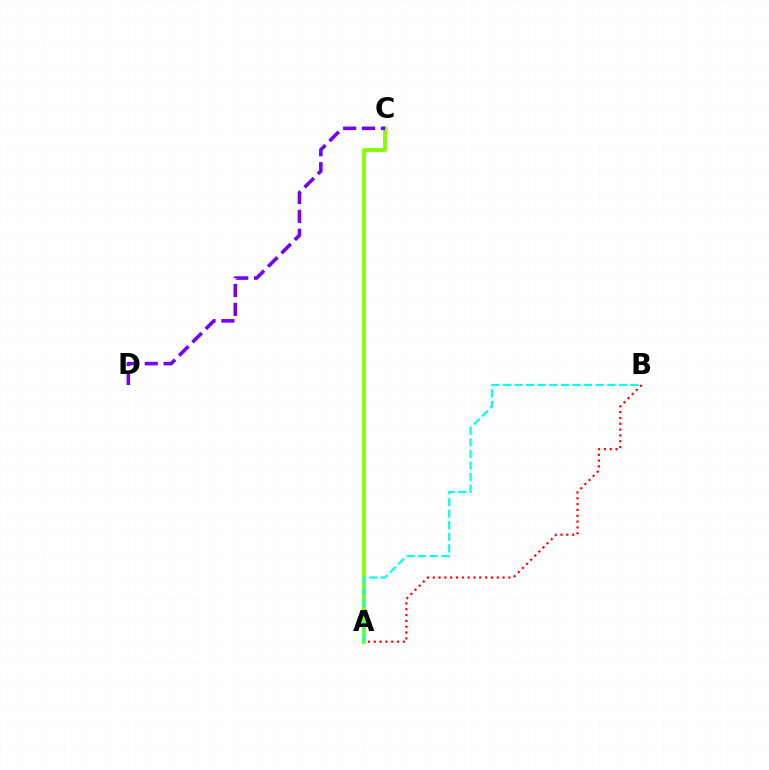{('A', 'B'): [{'color': '#ff0000', 'line_style': 'dotted', 'thickness': 1.58}, {'color': '#00fff6', 'line_style': 'dashed', 'thickness': 1.57}], ('A', 'C'): [{'color': '#84ff00', 'line_style': 'solid', 'thickness': 2.78}], ('C', 'D'): [{'color': '#7200ff', 'line_style': 'dashed', 'thickness': 2.56}]}